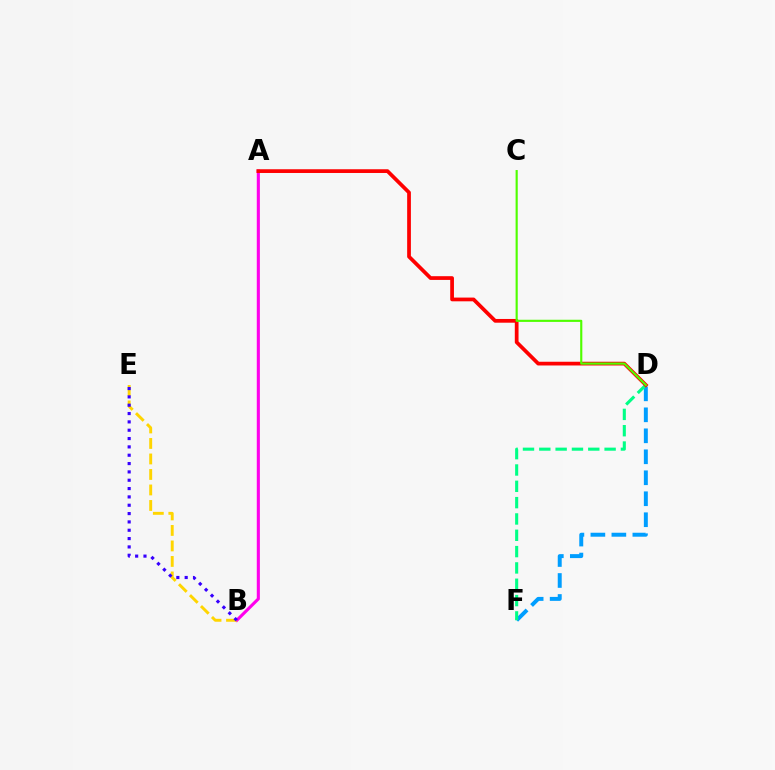{('D', 'F'): [{'color': '#009eff', 'line_style': 'dashed', 'thickness': 2.85}, {'color': '#00ff86', 'line_style': 'dashed', 'thickness': 2.22}], ('A', 'B'): [{'color': '#ff00ed', 'line_style': 'solid', 'thickness': 2.23}], ('B', 'E'): [{'color': '#ffd500', 'line_style': 'dashed', 'thickness': 2.11}, {'color': '#3700ff', 'line_style': 'dotted', 'thickness': 2.26}], ('A', 'D'): [{'color': '#ff0000', 'line_style': 'solid', 'thickness': 2.69}], ('C', 'D'): [{'color': '#4fff00', 'line_style': 'solid', 'thickness': 1.55}]}